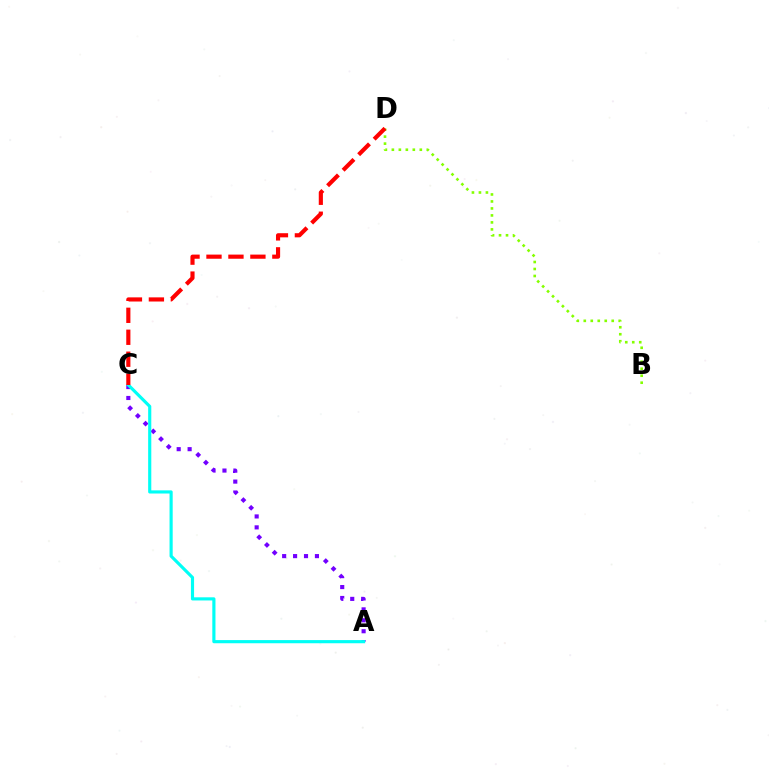{('A', 'C'): [{'color': '#7200ff', 'line_style': 'dotted', 'thickness': 2.97}, {'color': '#00fff6', 'line_style': 'solid', 'thickness': 2.27}], ('B', 'D'): [{'color': '#84ff00', 'line_style': 'dotted', 'thickness': 1.9}], ('C', 'D'): [{'color': '#ff0000', 'line_style': 'dashed', 'thickness': 2.98}]}